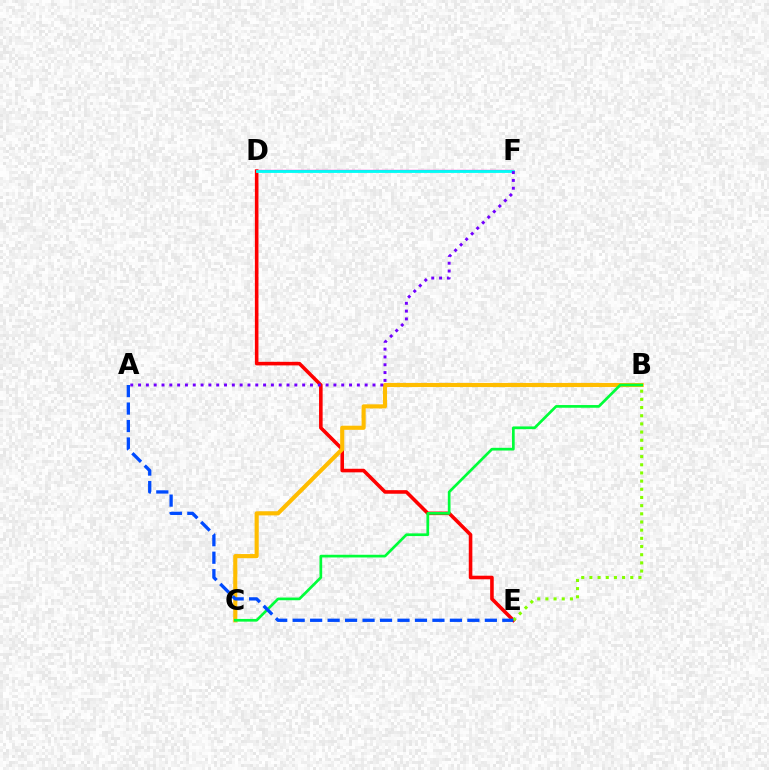{('D', 'F'): [{'color': '#ff00cf', 'line_style': 'solid', 'thickness': 1.66}, {'color': '#00fff6', 'line_style': 'solid', 'thickness': 2.03}], ('D', 'E'): [{'color': '#ff0000', 'line_style': 'solid', 'thickness': 2.58}], ('B', 'C'): [{'color': '#ffbd00', 'line_style': 'solid', 'thickness': 2.97}, {'color': '#00ff39', 'line_style': 'solid', 'thickness': 1.94}], ('A', 'F'): [{'color': '#7200ff', 'line_style': 'dotted', 'thickness': 2.12}], ('B', 'E'): [{'color': '#84ff00', 'line_style': 'dotted', 'thickness': 2.22}], ('A', 'E'): [{'color': '#004bff', 'line_style': 'dashed', 'thickness': 2.37}]}